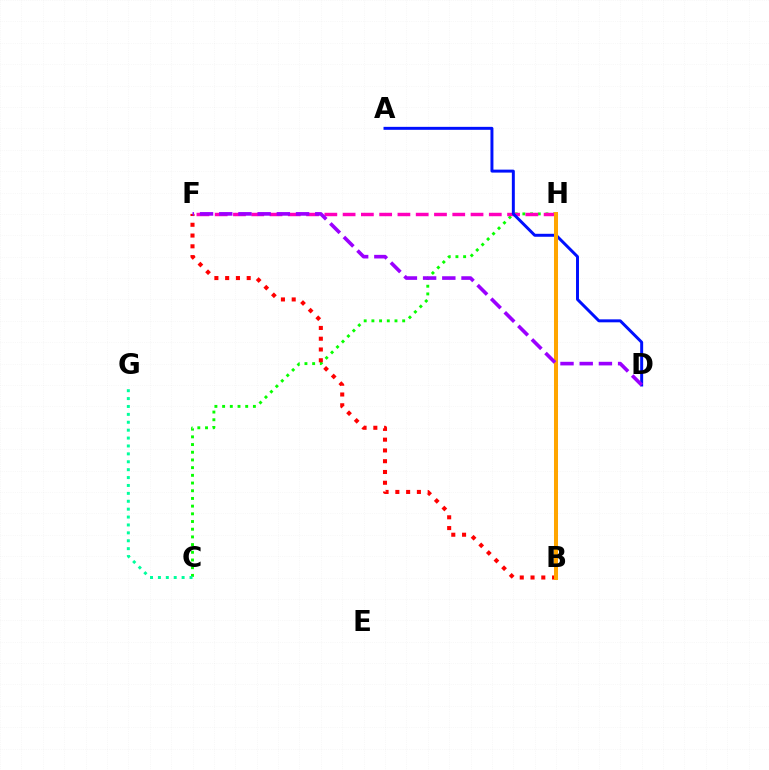{('C', 'H'): [{'color': '#08ff00', 'line_style': 'dotted', 'thickness': 2.09}], ('C', 'G'): [{'color': '#00ff9d', 'line_style': 'dotted', 'thickness': 2.15}], ('B', 'H'): [{'color': '#00b5ff', 'line_style': 'solid', 'thickness': 2.7}, {'color': '#b3ff00', 'line_style': 'dashed', 'thickness': 1.87}, {'color': '#ffa500', 'line_style': 'solid', 'thickness': 2.88}], ('F', 'H'): [{'color': '#ff00bd', 'line_style': 'dashed', 'thickness': 2.48}], ('B', 'F'): [{'color': '#ff0000', 'line_style': 'dotted', 'thickness': 2.93}], ('A', 'D'): [{'color': '#0010ff', 'line_style': 'solid', 'thickness': 2.13}], ('D', 'F'): [{'color': '#9b00ff', 'line_style': 'dashed', 'thickness': 2.61}]}